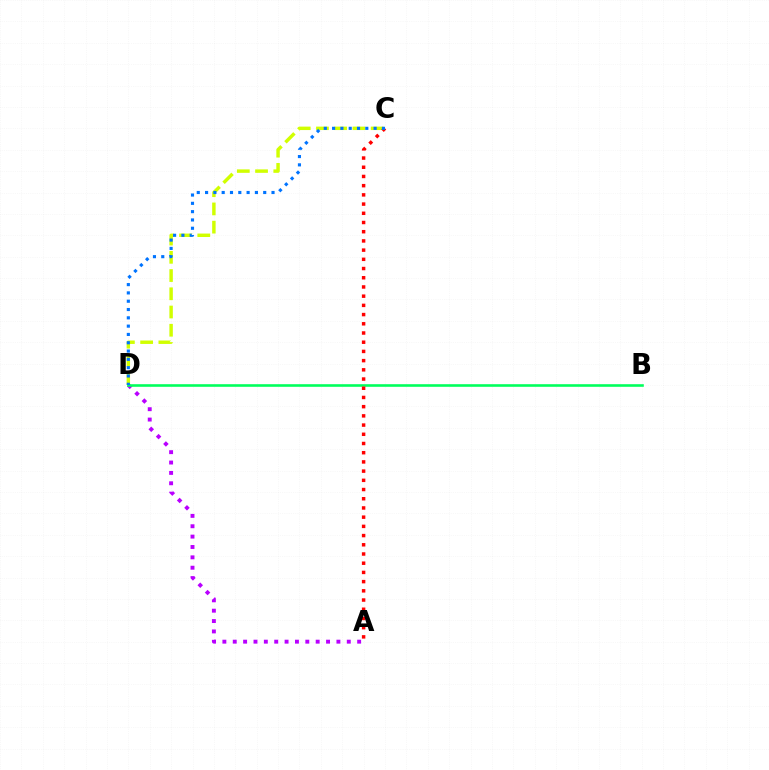{('A', 'D'): [{'color': '#b900ff', 'line_style': 'dotted', 'thickness': 2.82}], ('C', 'D'): [{'color': '#d1ff00', 'line_style': 'dashed', 'thickness': 2.48}, {'color': '#0074ff', 'line_style': 'dotted', 'thickness': 2.26}], ('B', 'D'): [{'color': '#00ff5c', 'line_style': 'solid', 'thickness': 1.87}], ('A', 'C'): [{'color': '#ff0000', 'line_style': 'dotted', 'thickness': 2.5}]}